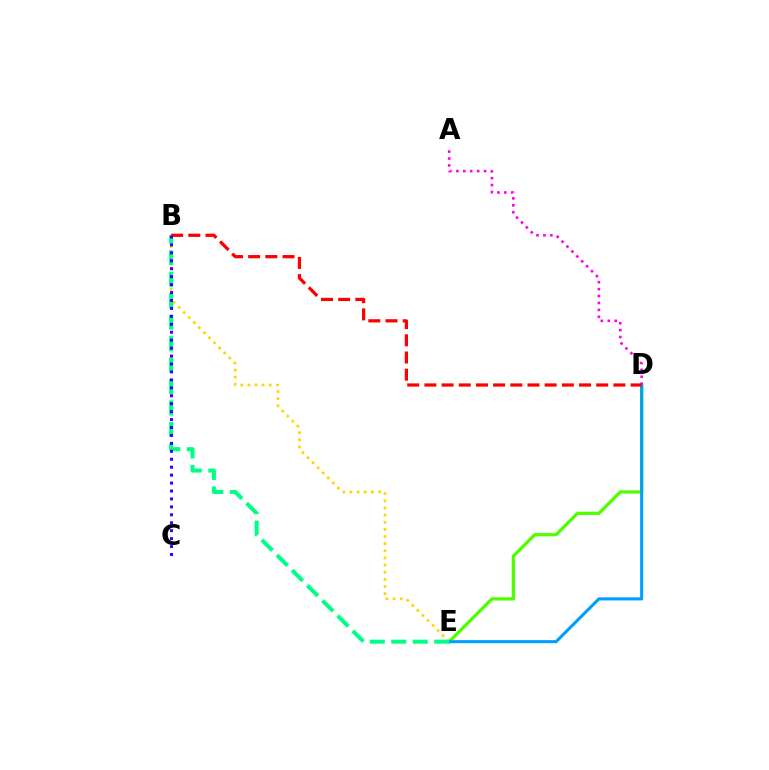{('D', 'E'): [{'color': '#4fff00', 'line_style': 'solid', 'thickness': 2.35}, {'color': '#009eff', 'line_style': 'solid', 'thickness': 2.21}], ('B', 'E'): [{'color': '#ffd500', 'line_style': 'dotted', 'thickness': 1.94}, {'color': '#00ff86', 'line_style': 'dashed', 'thickness': 2.91}], ('A', 'D'): [{'color': '#ff00ed', 'line_style': 'dotted', 'thickness': 1.88}], ('B', 'D'): [{'color': '#ff0000', 'line_style': 'dashed', 'thickness': 2.33}], ('B', 'C'): [{'color': '#3700ff', 'line_style': 'dotted', 'thickness': 2.16}]}